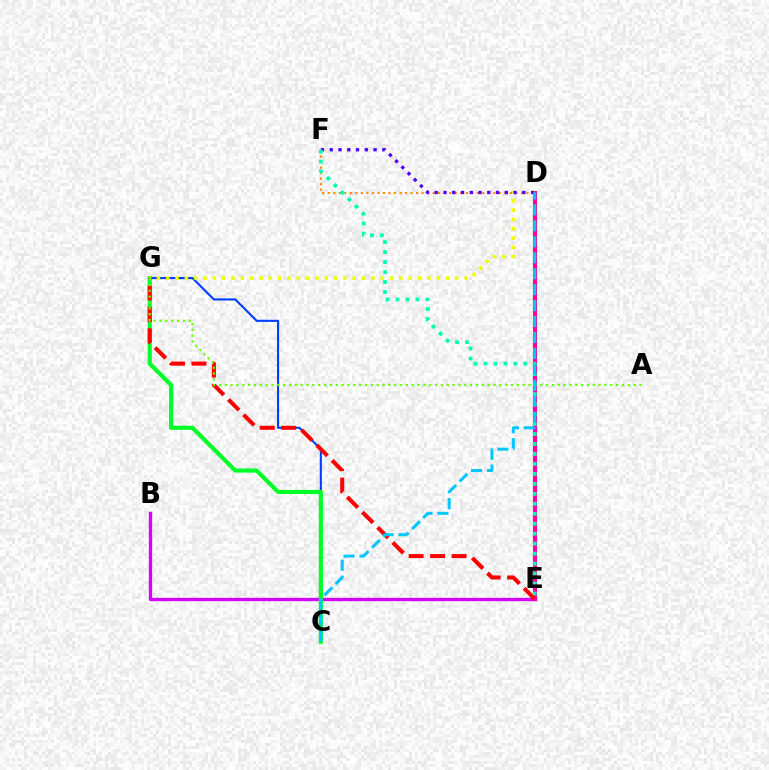{('B', 'E'): [{'color': '#d600ff', 'line_style': 'solid', 'thickness': 2.38}], ('D', 'E'): [{'color': '#ff00a0', 'line_style': 'solid', 'thickness': 2.98}], ('C', 'G'): [{'color': '#003fff', 'line_style': 'solid', 'thickness': 1.52}, {'color': '#00ff27', 'line_style': 'solid', 'thickness': 2.98}], ('D', 'G'): [{'color': '#eeff00', 'line_style': 'dotted', 'thickness': 2.53}], ('D', 'F'): [{'color': '#ff8800', 'line_style': 'dotted', 'thickness': 1.5}, {'color': '#4f00ff', 'line_style': 'dotted', 'thickness': 2.38}], ('E', 'G'): [{'color': '#ff0000', 'line_style': 'dashed', 'thickness': 2.92}], ('E', 'F'): [{'color': '#00ffaf', 'line_style': 'dotted', 'thickness': 2.71}], ('A', 'G'): [{'color': '#66ff00', 'line_style': 'dotted', 'thickness': 1.59}], ('C', 'D'): [{'color': '#00c7ff', 'line_style': 'dashed', 'thickness': 2.17}]}